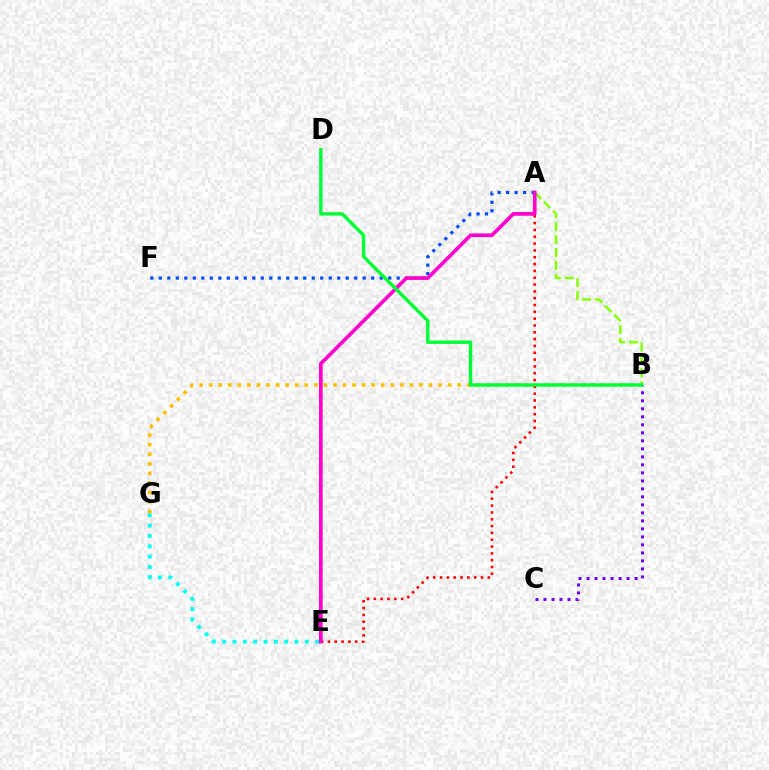{('E', 'G'): [{'color': '#00fff6', 'line_style': 'dotted', 'thickness': 2.81}], ('A', 'F'): [{'color': '#004bff', 'line_style': 'dotted', 'thickness': 2.31}], ('A', 'B'): [{'color': '#84ff00', 'line_style': 'dashed', 'thickness': 1.75}], ('B', 'G'): [{'color': '#ffbd00', 'line_style': 'dotted', 'thickness': 2.6}], ('B', 'C'): [{'color': '#7200ff', 'line_style': 'dotted', 'thickness': 2.17}], ('A', 'E'): [{'color': '#ff0000', 'line_style': 'dotted', 'thickness': 1.85}, {'color': '#ff00cf', 'line_style': 'solid', 'thickness': 2.64}], ('B', 'D'): [{'color': '#00ff39', 'line_style': 'solid', 'thickness': 2.47}]}